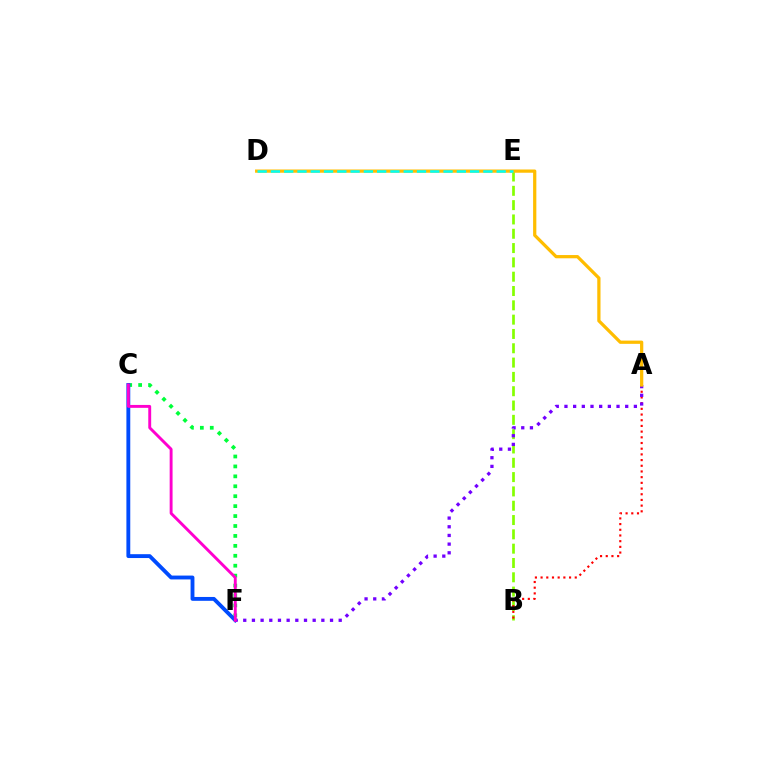{('C', 'F'): [{'color': '#00ff39', 'line_style': 'dotted', 'thickness': 2.7}, {'color': '#004bff', 'line_style': 'solid', 'thickness': 2.78}, {'color': '#ff00cf', 'line_style': 'solid', 'thickness': 2.09}], ('B', 'E'): [{'color': '#84ff00', 'line_style': 'dashed', 'thickness': 1.94}], ('A', 'B'): [{'color': '#ff0000', 'line_style': 'dotted', 'thickness': 1.55}], ('A', 'F'): [{'color': '#7200ff', 'line_style': 'dotted', 'thickness': 2.36}], ('A', 'D'): [{'color': '#ffbd00', 'line_style': 'solid', 'thickness': 2.34}], ('D', 'E'): [{'color': '#00fff6', 'line_style': 'dashed', 'thickness': 1.8}]}